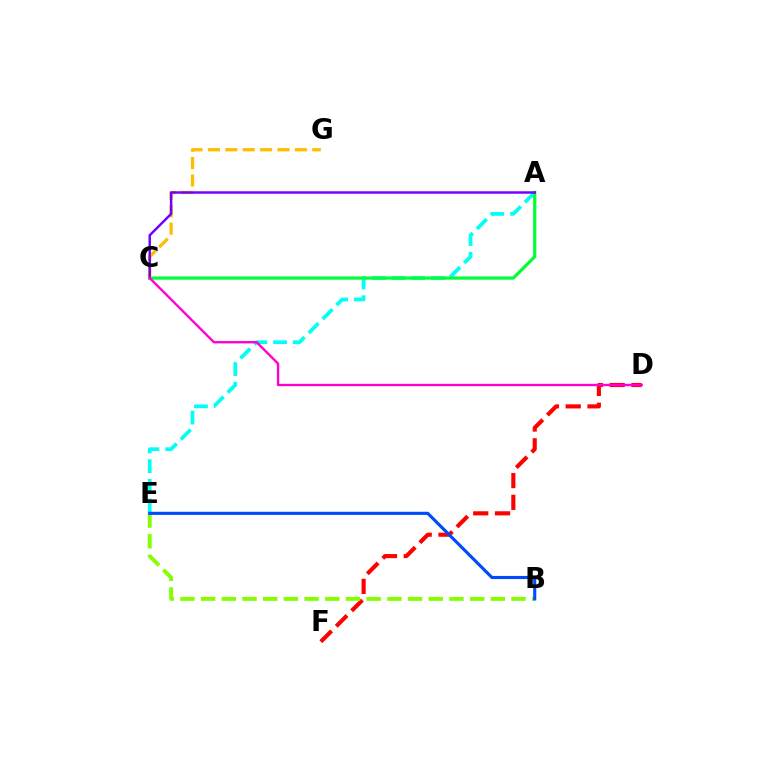{('A', 'E'): [{'color': '#00fff6', 'line_style': 'dashed', 'thickness': 2.68}], ('A', 'C'): [{'color': '#00ff39', 'line_style': 'solid', 'thickness': 2.33}, {'color': '#7200ff', 'line_style': 'solid', 'thickness': 1.77}], ('D', 'F'): [{'color': '#ff0000', 'line_style': 'dashed', 'thickness': 2.96}], ('C', 'G'): [{'color': '#ffbd00', 'line_style': 'dashed', 'thickness': 2.36}], ('B', 'E'): [{'color': '#84ff00', 'line_style': 'dashed', 'thickness': 2.81}, {'color': '#004bff', 'line_style': 'solid', 'thickness': 2.25}], ('C', 'D'): [{'color': '#ff00cf', 'line_style': 'solid', 'thickness': 1.71}]}